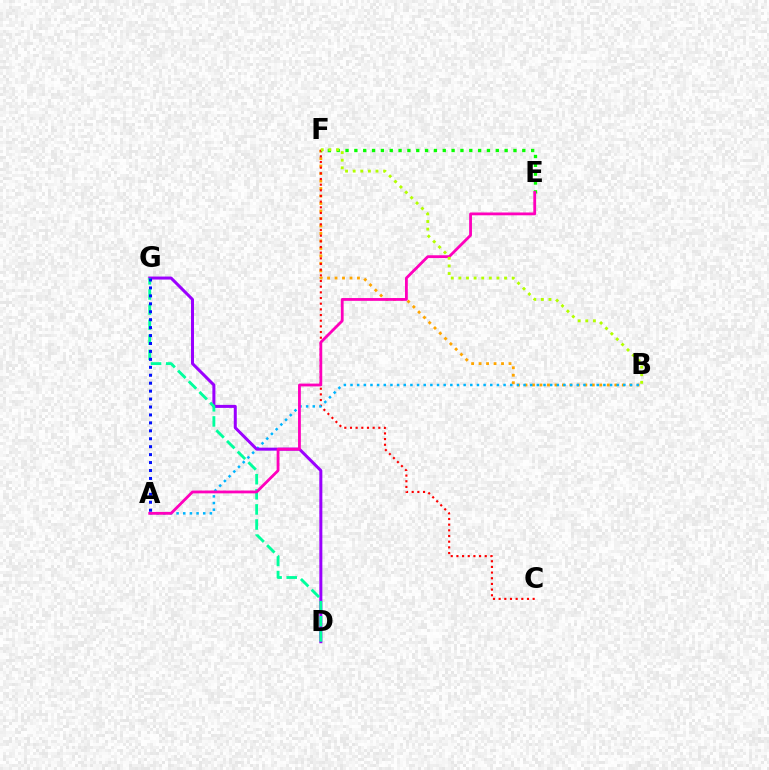{('B', 'F'): [{'color': '#ffa500', 'line_style': 'dotted', 'thickness': 2.03}, {'color': '#b3ff00', 'line_style': 'dotted', 'thickness': 2.07}], ('C', 'F'): [{'color': '#ff0000', 'line_style': 'dotted', 'thickness': 1.54}], ('E', 'F'): [{'color': '#08ff00', 'line_style': 'dotted', 'thickness': 2.4}], ('A', 'B'): [{'color': '#00b5ff', 'line_style': 'dotted', 'thickness': 1.81}], ('D', 'G'): [{'color': '#9b00ff', 'line_style': 'solid', 'thickness': 2.17}, {'color': '#00ff9d', 'line_style': 'dashed', 'thickness': 2.05}], ('A', 'E'): [{'color': '#ff00bd', 'line_style': 'solid', 'thickness': 2.02}], ('A', 'G'): [{'color': '#0010ff', 'line_style': 'dotted', 'thickness': 2.16}]}